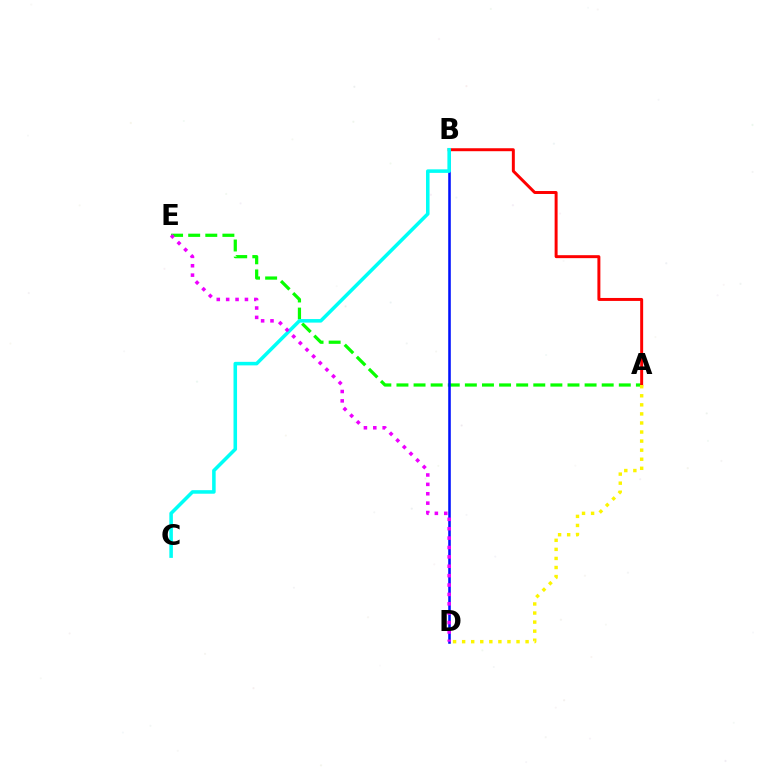{('A', 'E'): [{'color': '#08ff00', 'line_style': 'dashed', 'thickness': 2.32}], ('A', 'B'): [{'color': '#ff0000', 'line_style': 'solid', 'thickness': 2.13}], ('A', 'D'): [{'color': '#fcf500', 'line_style': 'dotted', 'thickness': 2.46}], ('B', 'D'): [{'color': '#0010ff', 'line_style': 'solid', 'thickness': 1.85}], ('B', 'C'): [{'color': '#00fff6', 'line_style': 'solid', 'thickness': 2.55}], ('D', 'E'): [{'color': '#ee00ff', 'line_style': 'dotted', 'thickness': 2.55}]}